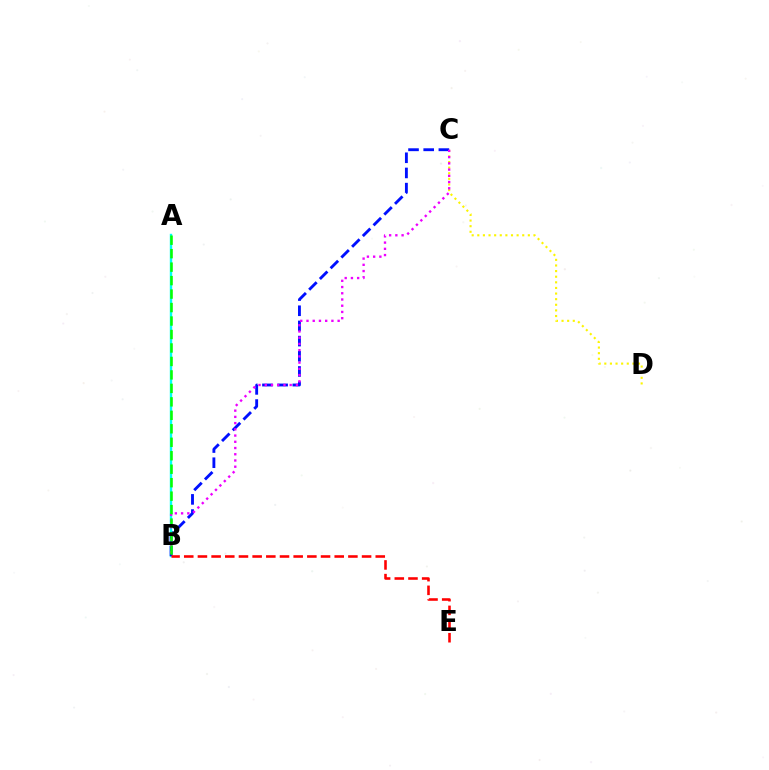{('A', 'B'): [{'color': '#00fff6', 'line_style': 'solid', 'thickness': 1.73}, {'color': '#08ff00', 'line_style': 'dashed', 'thickness': 1.83}], ('C', 'D'): [{'color': '#fcf500', 'line_style': 'dotted', 'thickness': 1.53}], ('B', 'C'): [{'color': '#0010ff', 'line_style': 'dashed', 'thickness': 2.06}, {'color': '#ee00ff', 'line_style': 'dotted', 'thickness': 1.69}], ('B', 'E'): [{'color': '#ff0000', 'line_style': 'dashed', 'thickness': 1.86}]}